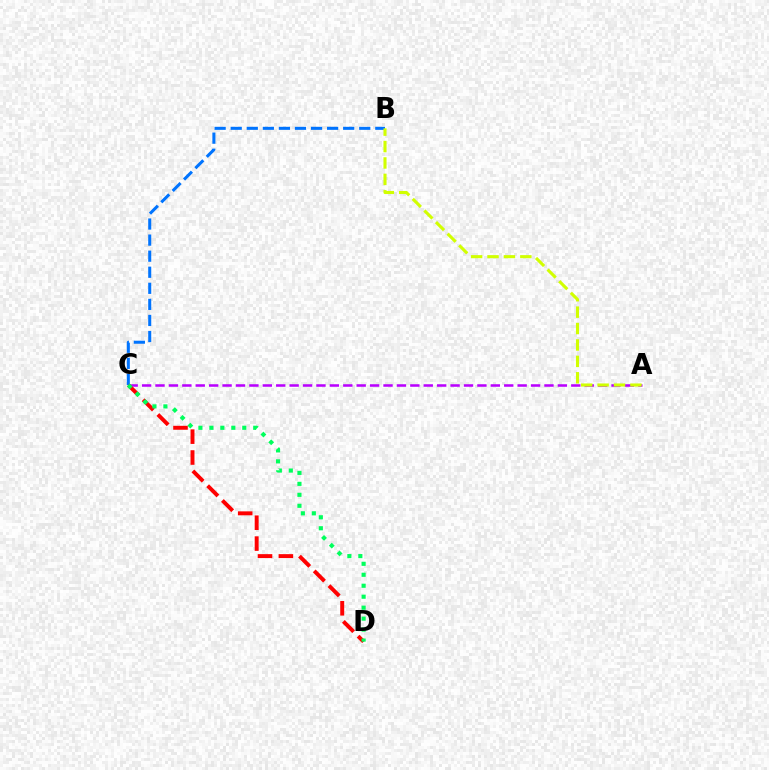{('A', 'C'): [{'color': '#b900ff', 'line_style': 'dashed', 'thickness': 1.82}], ('B', 'C'): [{'color': '#0074ff', 'line_style': 'dashed', 'thickness': 2.18}], ('C', 'D'): [{'color': '#ff0000', 'line_style': 'dashed', 'thickness': 2.83}, {'color': '#00ff5c', 'line_style': 'dotted', 'thickness': 2.98}], ('A', 'B'): [{'color': '#d1ff00', 'line_style': 'dashed', 'thickness': 2.23}]}